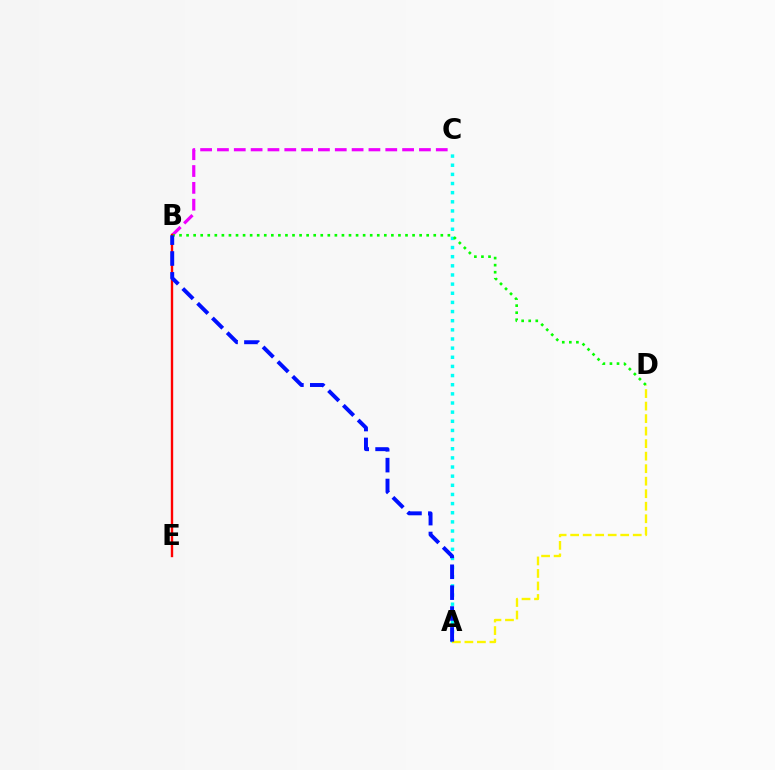{('B', 'C'): [{'color': '#ee00ff', 'line_style': 'dashed', 'thickness': 2.29}], ('A', 'C'): [{'color': '#00fff6', 'line_style': 'dotted', 'thickness': 2.48}], ('B', 'D'): [{'color': '#08ff00', 'line_style': 'dotted', 'thickness': 1.92}], ('B', 'E'): [{'color': '#ff0000', 'line_style': 'solid', 'thickness': 1.71}], ('A', 'D'): [{'color': '#fcf500', 'line_style': 'dashed', 'thickness': 1.7}], ('A', 'B'): [{'color': '#0010ff', 'line_style': 'dashed', 'thickness': 2.84}]}